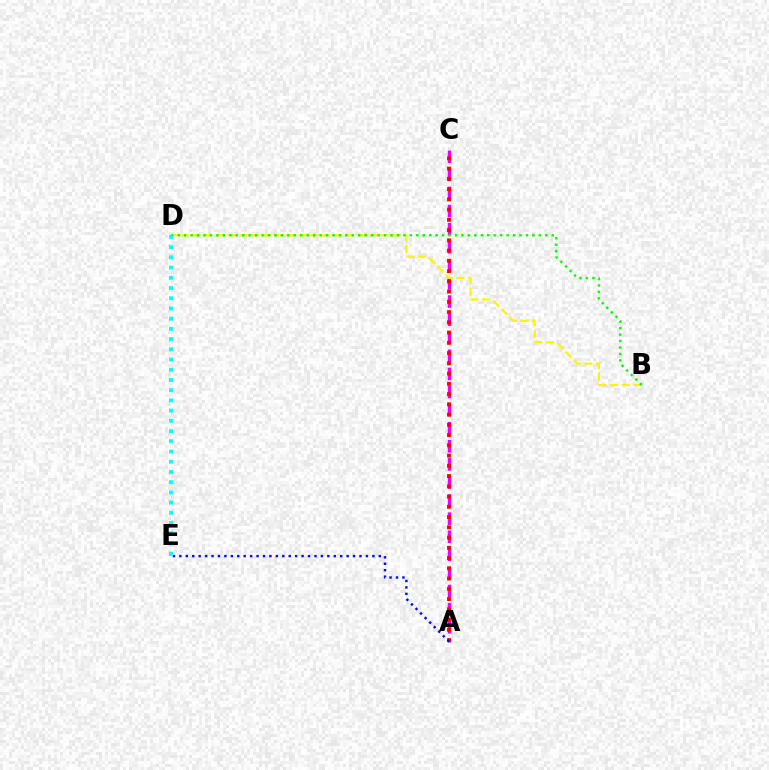{('A', 'C'): [{'color': '#ee00ff', 'line_style': 'dashed', 'thickness': 2.46}, {'color': '#ff0000', 'line_style': 'dotted', 'thickness': 2.78}], ('A', 'E'): [{'color': '#0010ff', 'line_style': 'dotted', 'thickness': 1.75}], ('B', 'D'): [{'color': '#fcf500', 'line_style': 'dashed', 'thickness': 1.6}, {'color': '#08ff00', 'line_style': 'dotted', 'thickness': 1.75}], ('D', 'E'): [{'color': '#00fff6', 'line_style': 'dotted', 'thickness': 2.78}]}